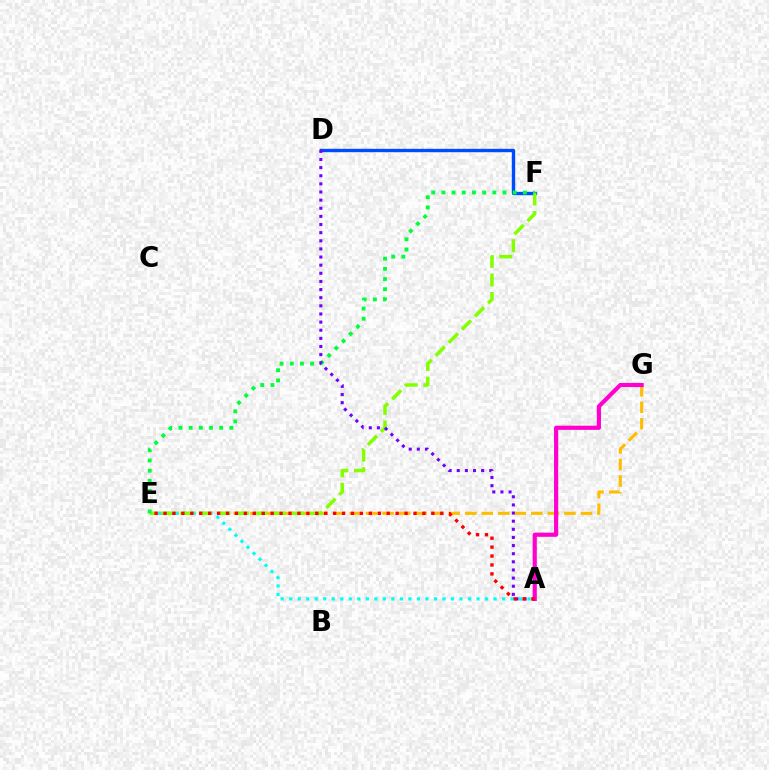{('E', 'G'): [{'color': '#ffbd00', 'line_style': 'dashed', 'thickness': 2.25}], ('D', 'F'): [{'color': '#004bff', 'line_style': 'solid', 'thickness': 2.43}], ('A', 'E'): [{'color': '#00fff6', 'line_style': 'dotted', 'thickness': 2.31}, {'color': '#ff0000', 'line_style': 'dotted', 'thickness': 2.43}], ('E', 'F'): [{'color': '#84ff00', 'line_style': 'dashed', 'thickness': 2.52}, {'color': '#00ff39', 'line_style': 'dotted', 'thickness': 2.77}], ('A', 'G'): [{'color': '#ff00cf', 'line_style': 'solid', 'thickness': 2.99}], ('A', 'D'): [{'color': '#7200ff', 'line_style': 'dotted', 'thickness': 2.21}]}